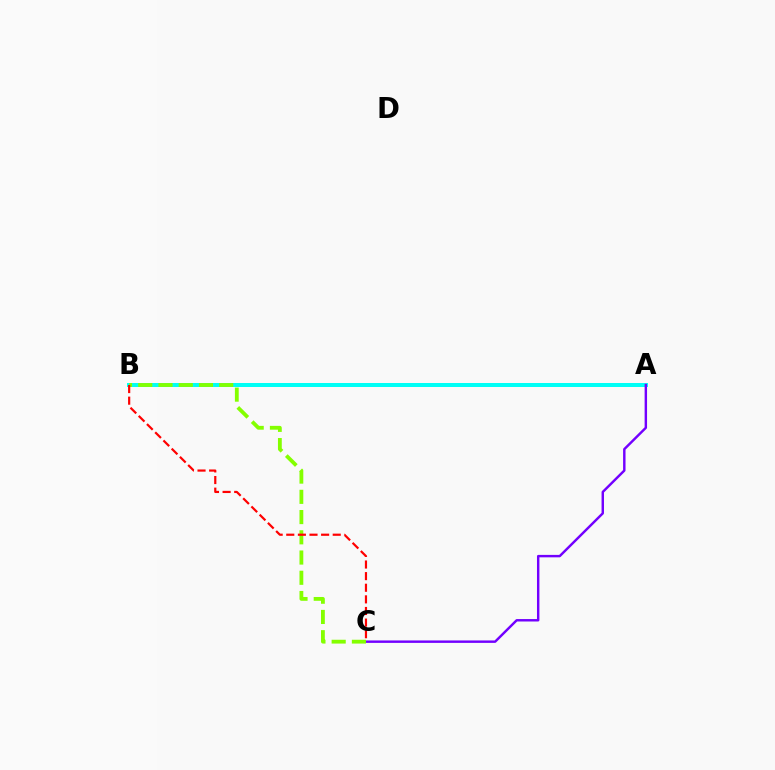{('A', 'B'): [{'color': '#00fff6', 'line_style': 'solid', 'thickness': 2.87}], ('A', 'C'): [{'color': '#7200ff', 'line_style': 'solid', 'thickness': 1.75}], ('B', 'C'): [{'color': '#84ff00', 'line_style': 'dashed', 'thickness': 2.75}, {'color': '#ff0000', 'line_style': 'dashed', 'thickness': 1.58}]}